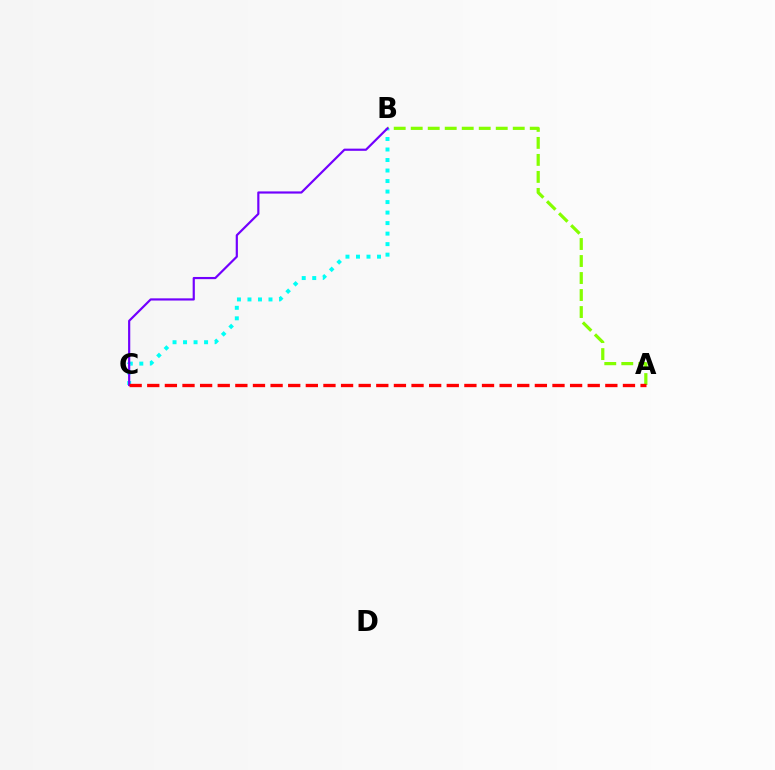{('A', 'B'): [{'color': '#84ff00', 'line_style': 'dashed', 'thickness': 2.31}], ('B', 'C'): [{'color': '#00fff6', 'line_style': 'dotted', 'thickness': 2.86}, {'color': '#7200ff', 'line_style': 'solid', 'thickness': 1.57}], ('A', 'C'): [{'color': '#ff0000', 'line_style': 'dashed', 'thickness': 2.39}]}